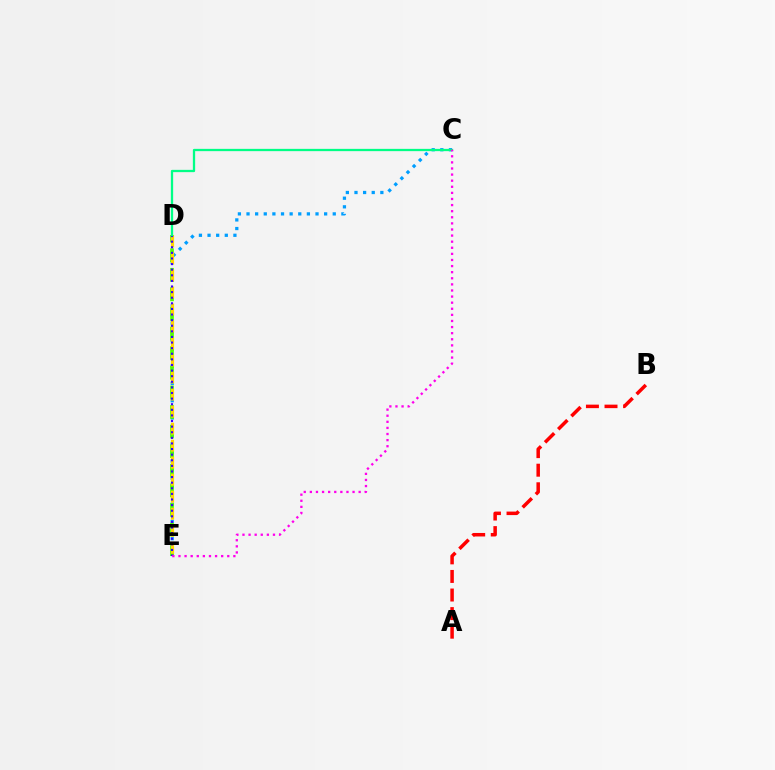{('C', 'E'): [{'color': '#009eff', 'line_style': 'dotted', 'thickness': 2.34}, {'color': '#ff00ed', 'line_style': 'dotted', 'thickness': 1.66}], ('D', 'E'): [{'color': '#4fff00', 'line_style': 'dashed', 'thickness': 2.66}, {'color': '#ffd500', 'line_style': 'dashed', 'thickness': 2.31}, {'color': '#3700ff', 'line_style': 'dotted', 'thickness': 1.52}], ('A', 'B'): [{'color': '#ff0000', 'line_style': 'dashed', 'thickness': 2.52}], ('C', 'D'): [{'color': '#00ff86', 'line_style': 'solid', 'thickness': 1.64}]}